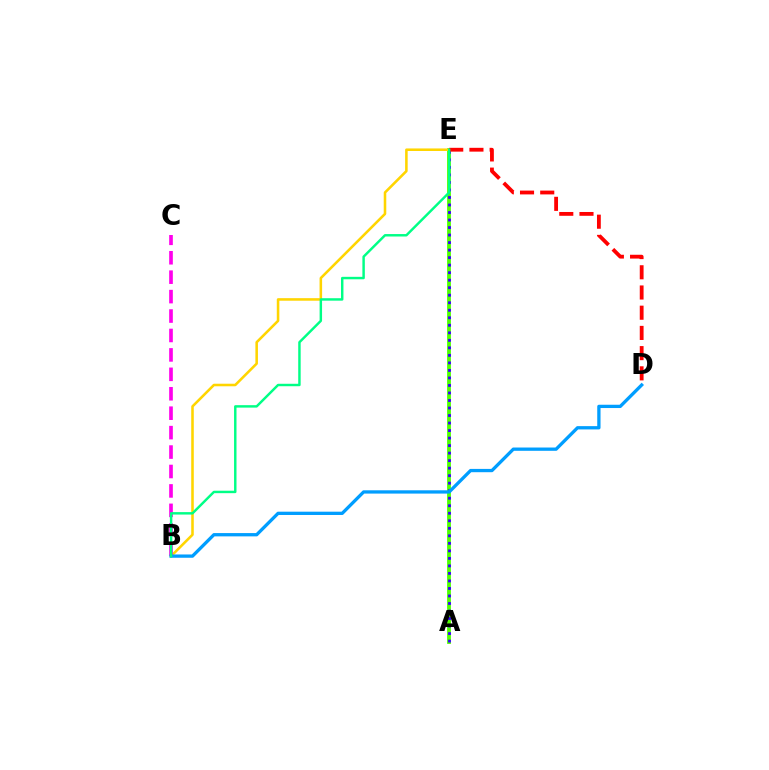{('A', 'E'): [{'color': '#4fff00', 'line_style': 'solid', 'thickness': 2.74}, {'color': '#3700ff', 'line_style': 'dotted', 'thickness': 2.04}], ('B', 'E'): [{'color': '#ffd500', 'line_style': 'solid', 'thickness': 1.84}, {'color': '#00ff86', 'line_style': 'solid', 'thickness': 1.76}], ('B', 'C'): [{'color': '#ff00ed', 'line_style': 'dashed', 'thickness': 2.64}], ('B', 'D'): [{'color': '#009eff', 'line_style': 'solid', 'thickness': 2.37}], ('D', 'E'): [{'color': '#ff0000', 'line_style': 'dashed', 'thickness': 2.75}]}